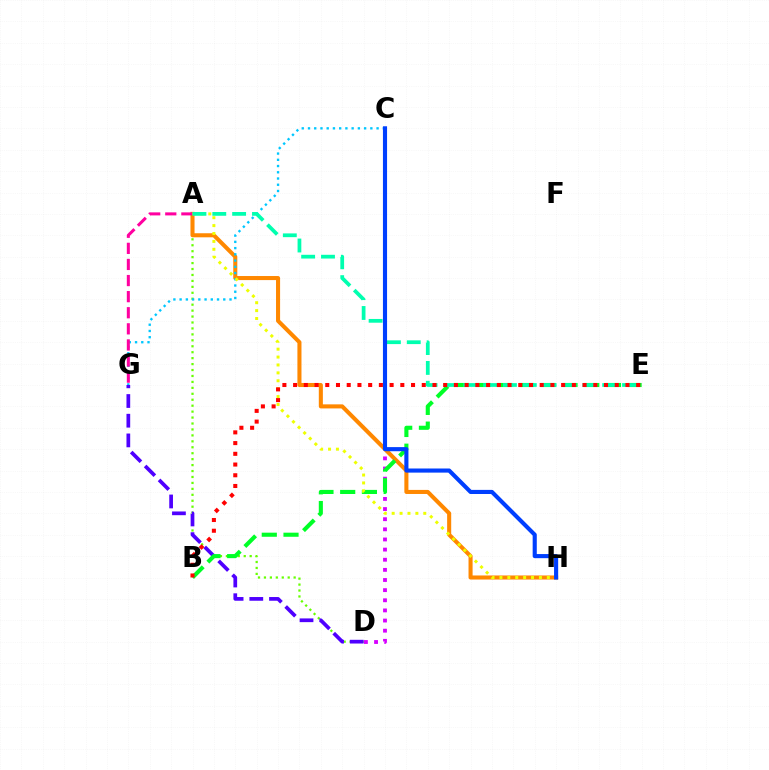{('C', 'D'): [{'color': '#d600ff', 'line_style': 'dotted', 'thickness': 2.75}], ('A', 'D'): [{'color': '#66ff00', 'line_style': 'dotted', 'thickness': 1.61}], ('D', 'G'): [{'color': '#4f00ff', 'line_style': 'dashed', 'thickness': 2.68}], ('A', 'H'): [{'color': '#ff8800', 'line_style': 'solid', 'thickness': 2.93}, {'color': '#eeff00', 'line_style': 'dotted', 'thickness': 2.15}], ('C', 'G'): [{'color': '#00c7ff', 'line_style': 'dotted', 'thickness': 1.69}], ('A', 'G'): [{'color': '#ff00a0', 'line_style': 'dashed', 'thickness': 2.19}], ('B', 'E'): [{'color': '#00ff27', 'line_style': 'dashed', 'thickness': 2.95}, {'color': '#ff0000', 'line_style': 'dotted', 'thickness': 2.91}], ('A', 'E'): [{'color': '#00ffaf', 'line_style': 'dashed', 'thickness': 2.7}], ('C', 'H'): [{'color': '#003fff', 'line_style': 'solid', 'thickness': 2.96}]}